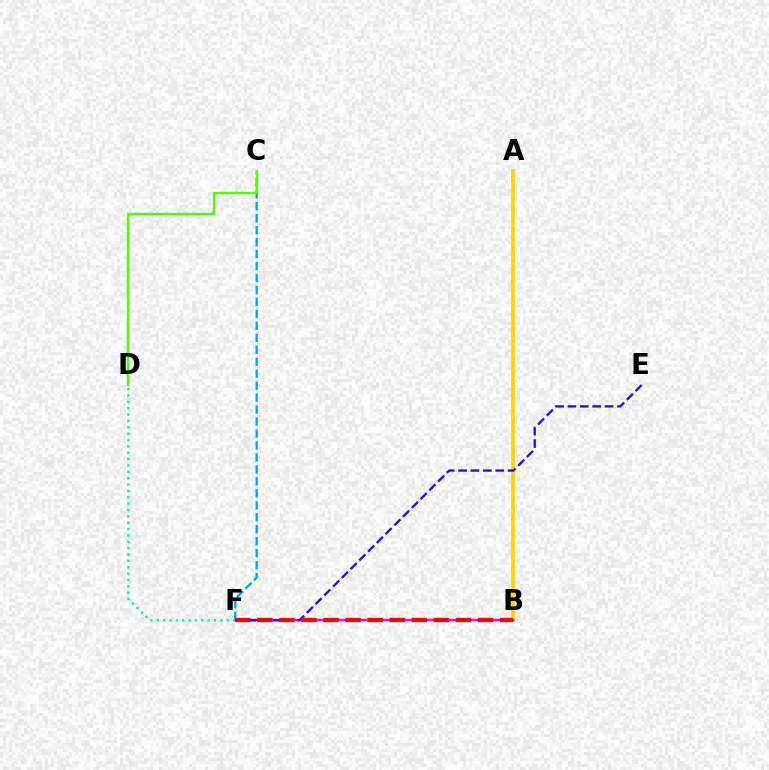{('A', 'B'): [{'color': '#ffd500', 'line_style': 'solid', 'thickness': 2.67}], ('B', 'F'): [{'color': '#ff00ed', 'line_style': 'solid', 'thickness': 1.7}, {'color': '#ff0000', 'line_style': 'dashed', 'thickness': 3.0}], ('D', 'F'): [{'color': '#00ff86', 'line_style': 'dotted', 'thickness': 1.73}], ('E', 'F'): [{'color': '#3700ff', 'line_style': 'dashed', 'thickness': 1.68}], ('C', 'F'): [{'color': '#009eff', 'line_style': 'dashed', 'thickness': 1.63}], ('C', 'D'): [{'color': '#4fff00', 'line_style': 'solid', 'thickness': 1.72}]}